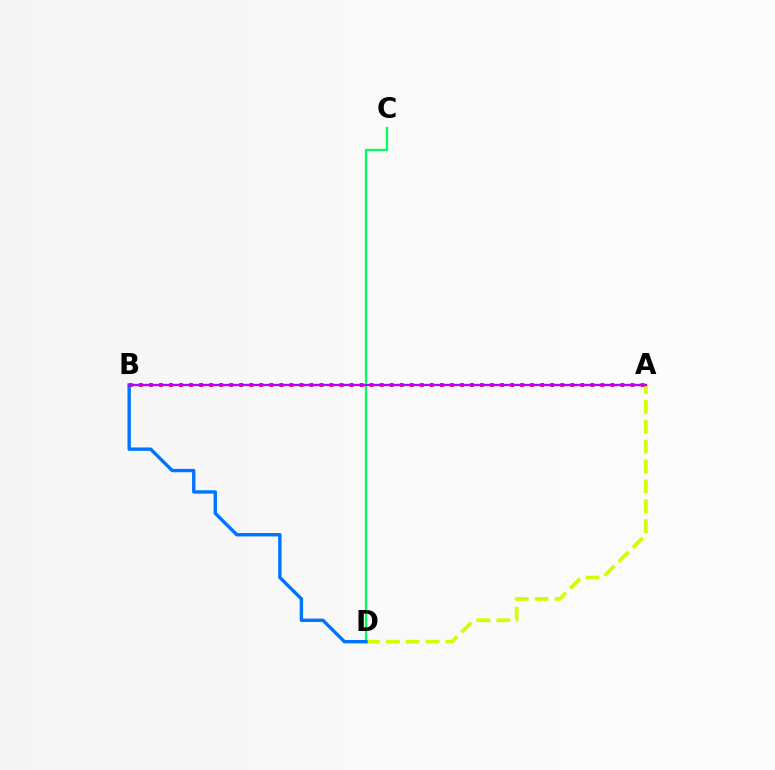{('A', 'D'): [{'color': '#d1ff00', 'line_style': 'dashed', 'thickness': 2.7}], ('C', 'D'): [{'color': '#00ff5c', 'line_style': 'solid', 'thickness': 1.64}], ('A', 'B'): [{'color': '#ff0000', 'line_style': 'dotted', 'thickness': 2.73}, {'color': '#b900ff', 'line_style': 'solid', 'thickness': 1.69}], ('B', 'D'): [{'color': '#0074ff', 'line_style': 'solid', 'thickness': 2.43}]}